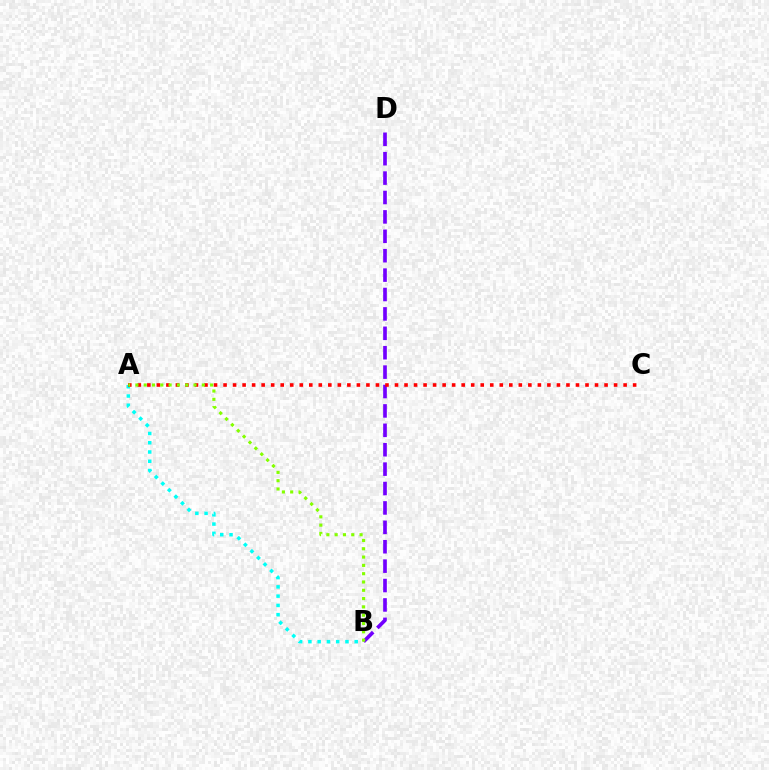{('A', 'B'): [{'color': '#00fff6', 'line_style': 'dotted', 'thickness': 2.52}, {'color': '#84ff00', 'line_style': 'dotted', 'thickness': 2.26}], ('B', 'D'): [{'color': '#7200ff', 'line_style': 'dashed', 'thickness': 2.64}], ('A', 'C'): [{'color': '#ff0000', 'line_style': 'dotted', 'thickness': 2.59}]}